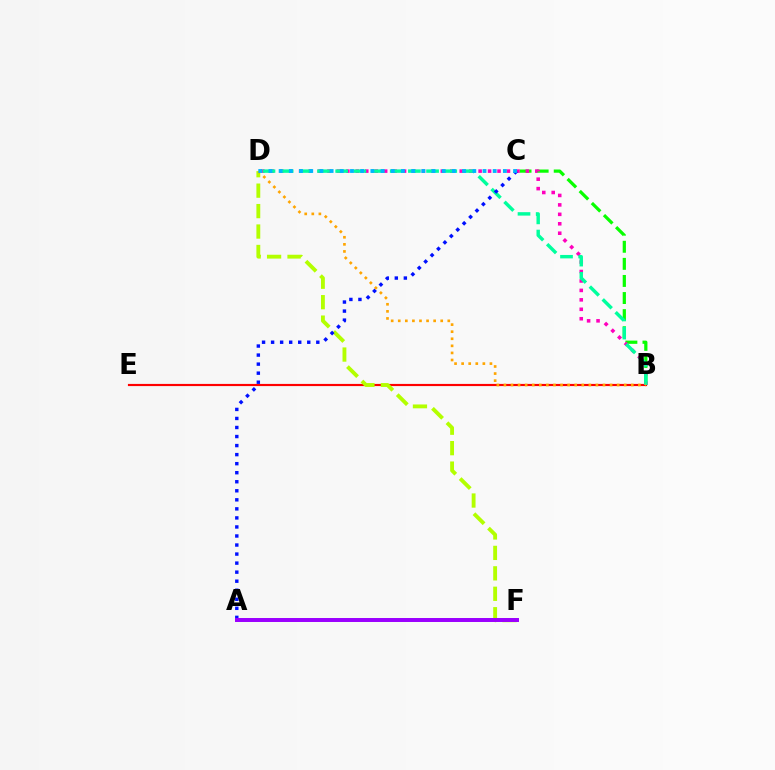{('B', 'E'): [{'color': '#ff0000', 'line_style': 'solid', 'thickness': 1.56}], ('B', 'C'): [{'color': '#08ff00', 'line_style': 'dashed', 'thickness': 2.32}], ('B', 'D'): [{'color': '#ff00bd', 'line_style': 'dotted', 'thickness': 2.57}, {'color': '#00ff9d', 'line_style': 'dashed', 'thickness': 2.47}, {'color': '#ffa500', 'line_style': 'dotted', 'thickness': 1.92}], ('D', 'F'): [{'color': '#b3ff00', 'line_style': 'dashed', 'thickness': 2.78}], ('A', 'C'): [{'color': '#0010ff', 'line_style': 'dotted', 'thickness': 2.46}], ('C', 'D'): [{'color': '#00b5ff', 'line_style': 'dotted', 'thickness': 2.77}], ('A', 'F'): [{'color': '#9b00ff', 'line_style': 'solid', 'thickness': 2.86}]}